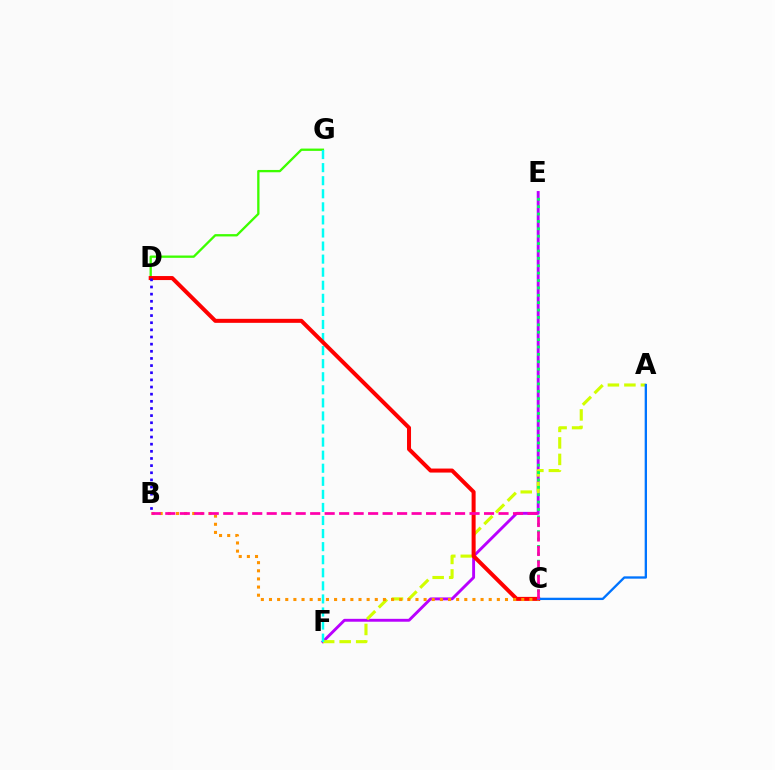{('E', 'F'): [{'color': '#b900ff', 'line_style': 'solid', 'thickness': 2.08}], ('D', 'G'): [{'color': '#3dff00', 'line_style': 'solid', 'thickness': 1.67}], ('A', 'F'): [{'color': '#d1ff00', 'line_style': 'dashed', 'thickness': 2.24}], ('C', 'E'): [{'color': '#00ff5c', 'line_style': 'dotted', 'thickness': 2.01}], ('F', 'G'): [{'color': '#00fff6', 'line_style': 'dashed', 'thickness': 1.78}], ('C', 'D'): [{'color': '#ff0000', 'line_style': 'solid', 'thickness': 2.89}], ('B', 'C'): [{'color': '#ff9400', 'line_style': 'dotted', 'thickness': 2.21}, {'color': '#ff00ac', 'line_style': 'dashed', 'thickness': 1.97}], ('A', 'C'): [{'color': '#0074ff', 'line_style': 'solid', 'thickness': 1.68}], ('B', 'D'): [{'color': '#2500ff', 'line_style': 'dotted', 'thickness': 1.94}]}